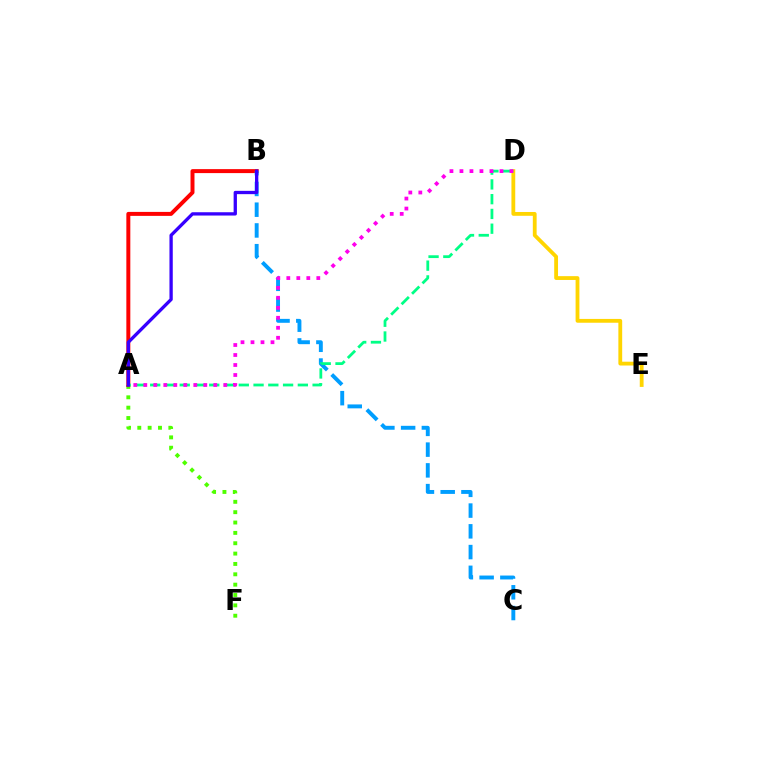{('D', 'E'): [{'color': '#ffd500', 'line_style': 'solid', 'thickness': 2.74}], ('A', 'F'): [{'color': '#4fff00', 'line_style': 'dotted', 'thickness': 2.81}], ('A', 'B'): [{'color': '#ff0000', 'line_style': 'solid', 'thickness': 2.86}, {'color': '#3700ff', 'line_style': 'solid', 'thickness': 2.38}], ('B', 'C'): [{'color': '#009eff', 'line_style': 'dashed', 'thickness': 2.82}], ('A', 'D'): [{'color': '#00ff86', 'line_style': 'dashed', 'thickness': 2.01}, {'color': '#ff00ed', 'line_style': 'dotted', 'thickness': 2.72}]}